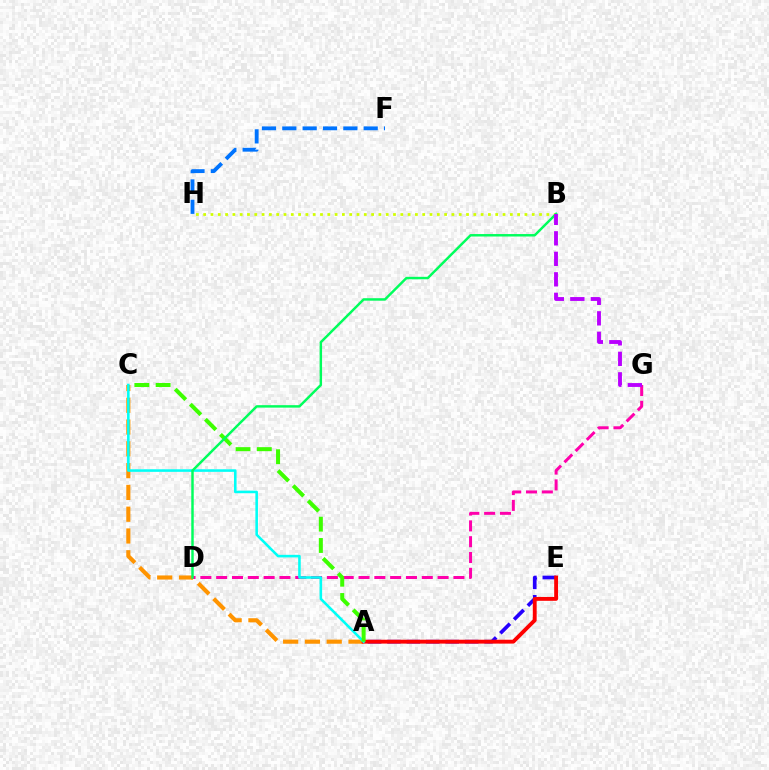{('F', 'H'): [{'color': '#0074ff', 'line_style': 'dashed', 'thickness': 2.76}], ('B', 'H'): [{'color': '#d1ff00', 'line_style': 'dotted', 'thickness': 1.98}], ('A', 'C'): [{'color': '#ff9400', 'line_style': 'dashed', 'thickness': 2.96}, {'color': '#00fff6', 'line_style': 'solid', 'thickness': 1.85}, {'color': '#3dff00', 'line_style': 'dashed', 'thickness': 2.89}], ('D', 'G'): [{'color': '#ff00ac', 'line_style': 'dashed', 'thickness': 2.15}], ('A', 'E'): [{'color': '#2500ff', 'line_style': 'dashed', 'thickness': 2.64}, {'color': '#ff0000', 'line_style': 'solid', 'thickness': 2.78}], ('B', 'D'): [{'color': '#00ff5c', 'line_style': 'solid', 'thickness': 1.77}], ('B', 'G'): [{'color': '#b900ff', 'line_style': 'dashed', 'thickness': 2.79}]}